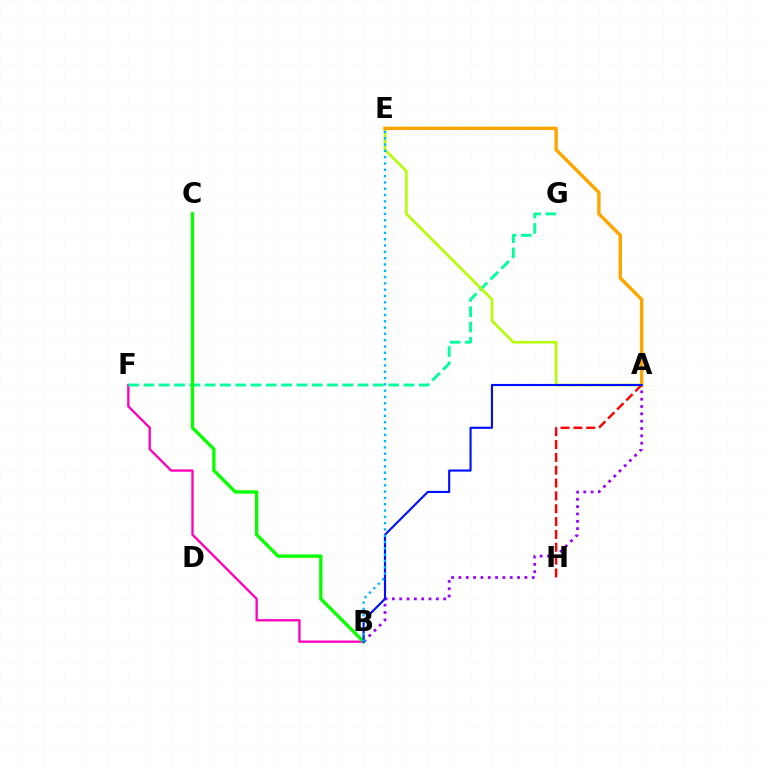{('B', 'F'): [{'color': '#ff00bd', 'line_style': 'solid', 'thickness': 1.67}], ('F', 'G'): [{'color': '#00ff9d', 'line_style': 'dashed', 'thickness': 2.08}], ('A', 'E'): [{'color': '#b3ff00', 'line_style': 'solid', 'thickness': 1.86}, {'color': '#ffa500', 'line_style': 'solid', 'thickness': 2.46}], ('B', 'C'): [{'color': '#08ff00', 'line_style': 'solid', 'thickness': 2.4}], ('A', 'B'): [{'color': '#9b00ff', 'line_style': 'dotted', 'thickness': 1.99}, {'color': '#0010ff', 'line_style': 'solid', 'thickness': 1.54}], ('A', 'H'): [{'color': '#ff0000', 'line_style': 'dashed', 'thickness': 1.74}], ('B', 'E'): [{'color': '#00b5ff', 'line_style': 'dotted', 'thickness': 1.71}]}